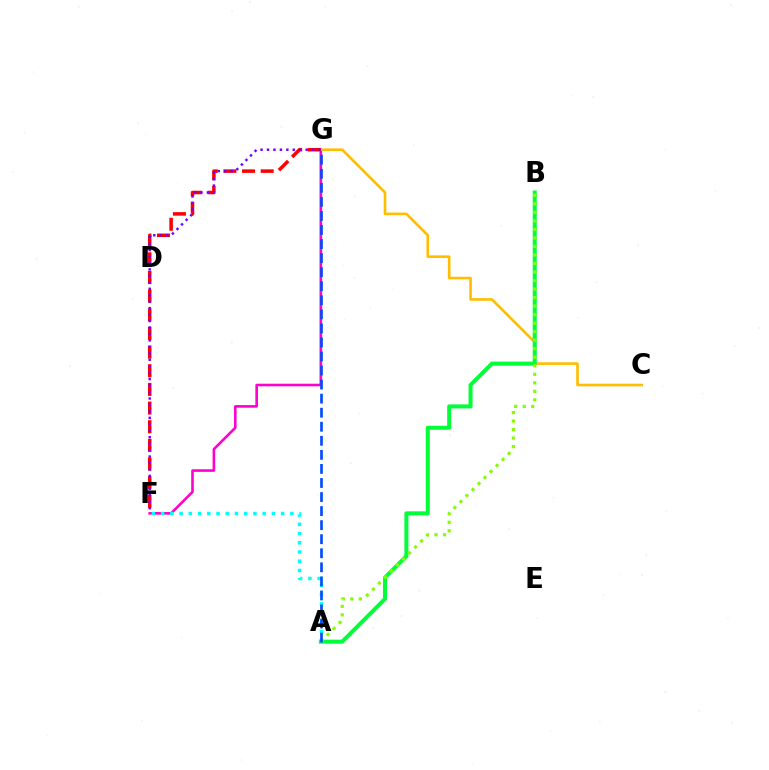{('F', 'G'): [{'color': '#ff00cf', 'line_style': 'solid', 'thickness': 1.88}, {'color': '#ff0000', 'line_style': 'dashed', 'thickness': 2.53}, {'color': '#7200ff', 'line_style': 'dotted', 'thickness': 1.75}], ('C', 'G'): [{'color': '#ffbd00', 'line_style': 'solid', 'thickness': 1.89}], ('A', 'B'): [{'color': '#00ff39', 'line_style': 'solid', 'thickness': 2.9}, {'color': '#84ff00', 'line_style': 'dotted', 'thickness': 2.32}], ('A', 'F'): [{'color': '#00fff6', 'line_style': 'dotted', 'thickness': 2.51}], ('A', 'G'): [{'color': '#004bff', 'line_style': 'dashed', 'thickness': 1.91}]}